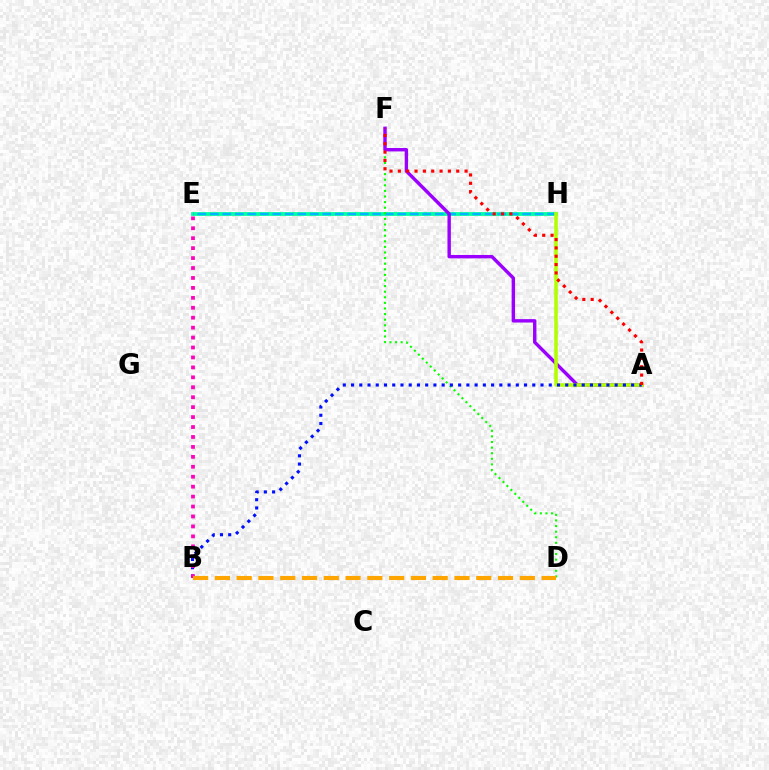{('E', 'H'): [{'color': '#00ff9d', 'line_style': 'solid', 'thickness': 2.7}, {'color': '#00b5ff', 'line_style': 'dashed', 'thickness': 1.7}], ('D', 'F'): [{'color': '#08ff00', 'line_style': 'dotted', 'thickness': 1.52}], ('A', 'F'): [{'color': '#9b00ff', 'line_style': 'solid', 'thickness': 2.45}, {'color': '#ff0000', 'line_style': 'dotted', 'thickness': 2.27}], ('A', 'H'): [{'color': '#b3ff00', 'line_style': 'solid', 'thickness': 2.56}], ('A', 'B'): [{'color': '#0010ff', 'line_style': 'dotted', 'thickness': 2.24}], ('B', 'E'): [{'color': '#ff00bd', 'line_style': 'dotted', 'thickness': 2.7}], ('B', 'D'): [{'color': '#ffa500', 'line_style': 'dashed', 'thickness': 2.96}]}